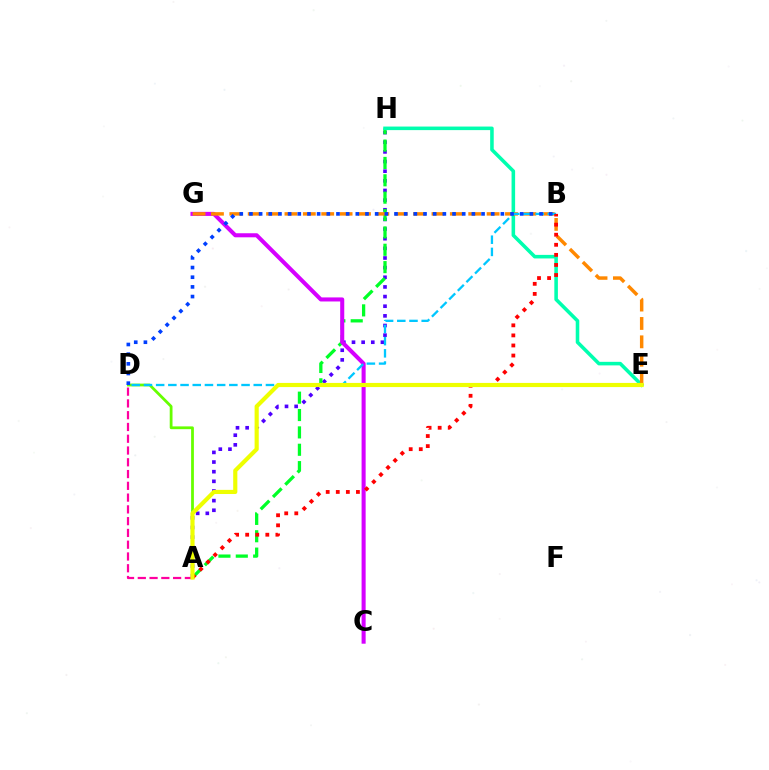{('A', 'H'): [{'color': '#4f00ff', 'line_style': 'dotted', 'thickness': 2.62}, {'color': '#00ff27', 'line_style': 'dashed', 'thickness': 2.36}], ('C', 'G'): [{'color': '#d600ff', 'line_style': 'solid', 'thickness': 2.92}], ('E', 'H'): [{'color': '#00ffaf', 'line_style': 'solid', 'thickness': 2.56}], ('E', 'G'): [{'color': '#ff8800', 'line_style': 'dashed', 'thickness': 2.5}], ('A', 'D'): [{'color': '#66ff00', 'line_style': 'solid', 'thickness': 2.0}, {'color': '#ff00a0', 'line_style': 'dashed', 'thickness': 1.6}], ('B', 'D'): [{'color': '#00c7ff', 'line_style': 'dashed', 'thickness': 1.66}, {'color': '#003fff', 'line_style': 'dotted', 'thickness': 2.63}], ('A', 'B'): [{'color': '#ff0000', 'line_style': 'dotted', 'thickness': 2.74}], ('A', 'E'): [{'color': '#eeff00', 'line_style': 'solid', 'thickness': 2.99}]}